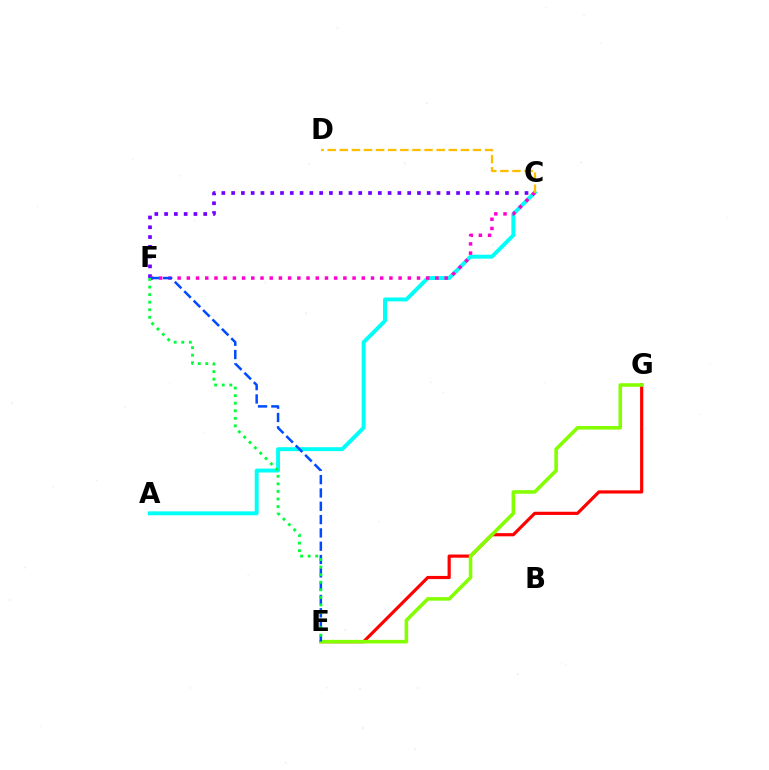{('E', 'G'): [{'color': '#ff0000', 'line_style': 'solid', 'thickness': 2.29}, {'color': '#84ff00', 'line_style': 'solid', 'thickness': 2.57}], ('A', 'C'): [{'color': '#00fff6', 'line_style': 'solid', 'thickness': 2.82}], ('C', 'F'): [{'color': '#7200ff', 'line_style': 'dotted', 'thickness': 2.66}, {'color': '#ff00cf', 'line_style': 'dotted', 'thickness': 2.5}], ('E', 'F'): [{'color': '#004bff', 'line_style': 'dashed', 'thickness': 1.81}, {'color': '#00ff39', 'line_style': 'dotted', 'thickness': 2.06}], ('C', 'D'): [{'color': '#ffbd00', 'line_style': 'dashed', 'thickness': 1.64}]}